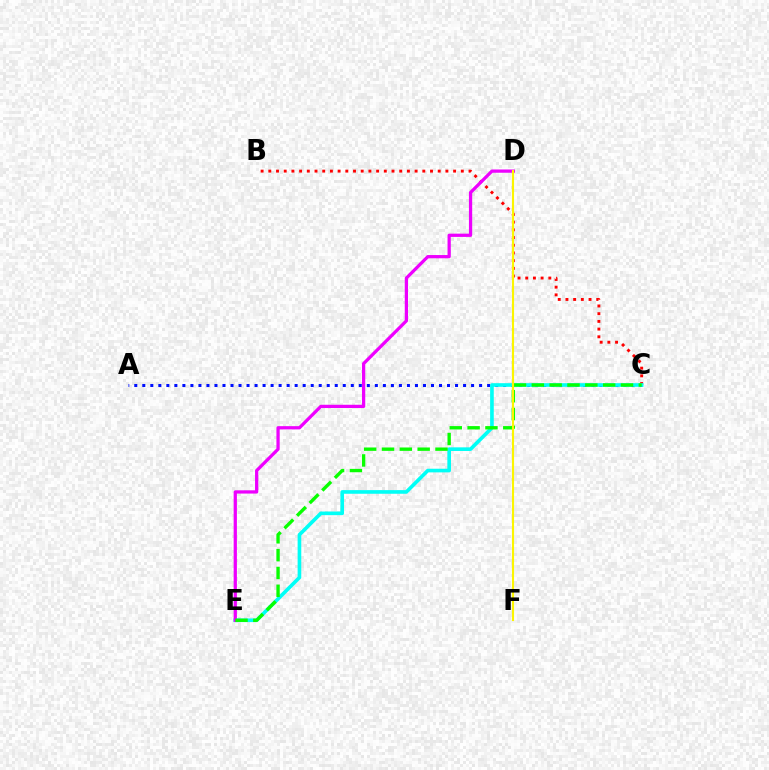{('B', 'C'): [{'color': '#ff0000', 'line_style': 'dotted', 'thickness': 2.09}], ('A', 'C'): [{'color': '#0010ff', 'line_style': 'dotted', 'thickness': 2.18}], ('C', 'E'): [{'color': '#00fff6', 'line_style': 'solid', 'thickness': 2.62}, {'color': '#08ff00', 'line_style': 'dashed', 'thickness': 2.42}], ('D', 'E'): [{'color': '#ee00ff', 'line_style': 'solid', 'thickness': 2.34}], ('D', 'F'): [{'color': '#fcf500', 'line_style': 'solid', 'thickness': 1.53}]}